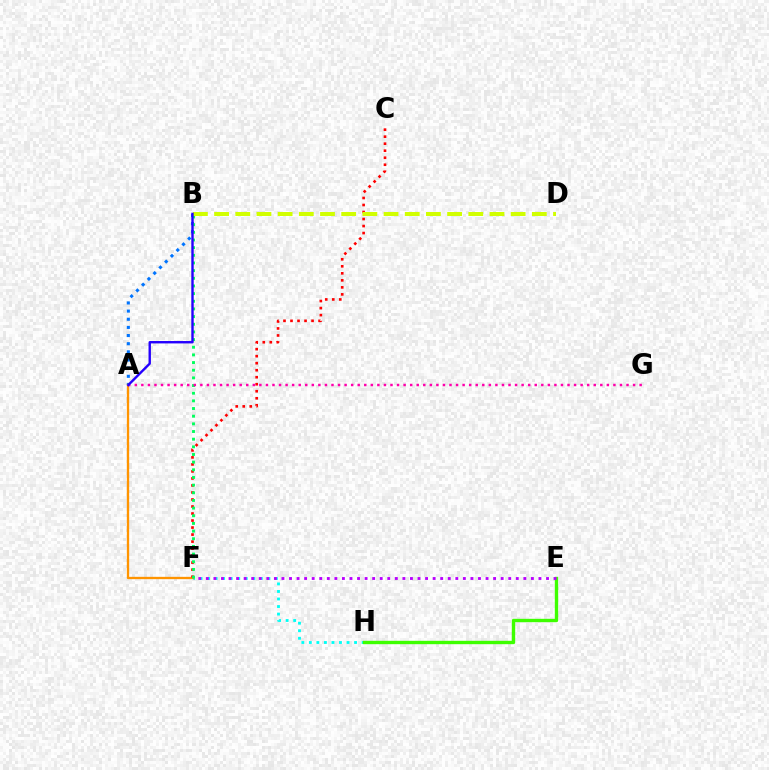{('F', 'H'): [{'color': '#00fff6', 'line_style': 'dotted', 'thickness': 2.05}], ('A', 'B'): [{'color': '#0074ff', 'line_style': 'dotted', 'thickness': 2.21}, {'color': '#2500ff', 'line_style': 'solid', 'thickness': 1.73}], ('A', 'F'): [{'color': '#ff9400', 'line_style': 'solid', 'thickness': 1.67}], ('E', 'H'): [{'color': '#3dff00', 'line_style': 'solid', 'thickness': 2.43}], ('C', 'F'): [{'color': '#ff0000', 'line_style': 'dotted', 'thickness': 1.91}], ('E', 'F'): [{'color': '#b900ff', 'line_style': 'dotted', 'thickness': 2.05}], ('B', 'F'): [{'color': '#00ff5c', 'line_style': 'dotted', 'thickness': 2.08}], ('B', 'D'): [{'color': '#d1ff00', 'line_style': 'dashed', 'thickness': 2.88}], ('A', 'G'): [{'color': '#ff00ac', 'line_style': 'dotted', 'thickness': 1.78}]}